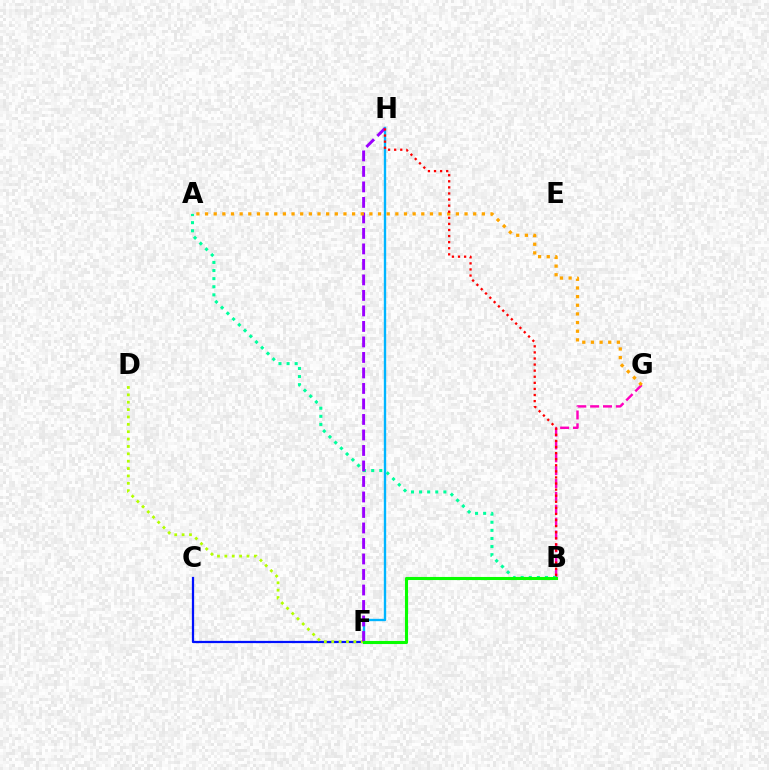{('B', 'G'): [{'color': '#ff00bd', 'line_style': 'dashed', 'thickness': 1.75}], ('C', 'F'): [{'color': '#0010ff', 'line_style': 'solid', 'thickness': 1.62}], ('F', 'H'): [{'color': '#00b5ff', 'line_style': 'solid', 'thickness': 1.7}, {'color': '#9b00ff', 'line_style': 'dashed', 'thickness': 2.11}], ('D', 'F'): [{'color': '#b3ff00', 'line_style': 'dotted', 'thickness': 2.0}], ('A', 'B'): [{'color': '#00ff9d', 'line_style': 'dotted', 'thickness': 2.2}], ('B', 'F'): [{'color': '#08ff00', 'line_style': 'solid', 'thickness': 2.22}], ('A', 'G'): [{'color': '#ffa500', 'line_style': 'dotted', 'thickness': 2.35}], ('B', 'H'): [{'color': '#ff0000', 'line_style': 'dotted', 'thickness': 1.65}]}